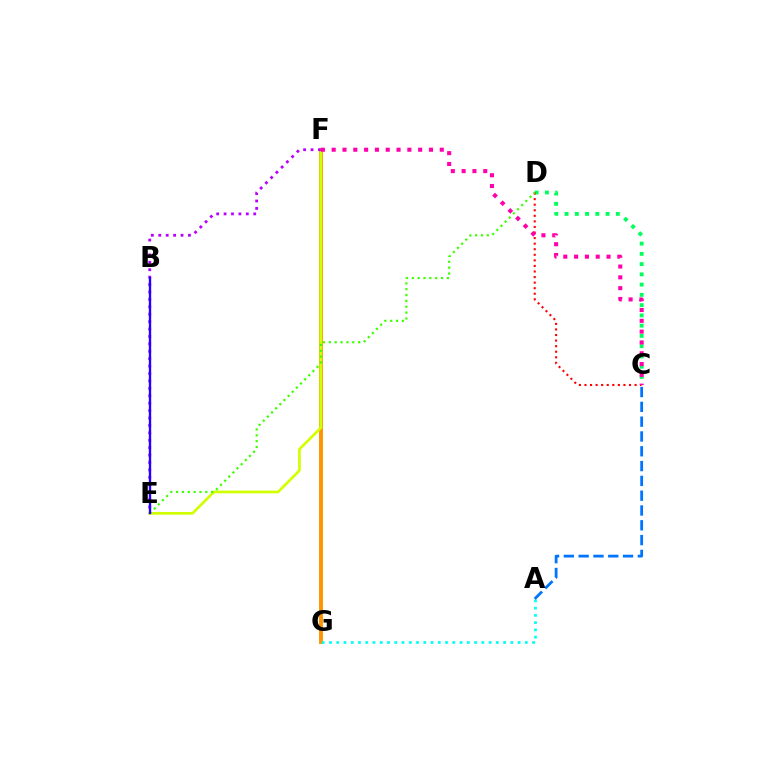{('F', 'G'): [{'color': '#ff9400', 'line_style': 'solid', 'thickness': 2.81}], ('C', 'D'): [{'color': '#00ff5c', 'line_style': 'dotted', 'thickness': 2.79}, {'color': '#ff0000', 'line_style': 'dotted', 'thickness': 1.51}], ('E', 'F'): [{'color': '#d1ff00', 'line_style': 'solid', 'thickness': 1.95}, {'color': '#b900ff', 'line_style': 'dotted', 'thickness': 2.01}], ('A', 'G'): [{'color': '#00fff6', 'line_style': 'dotted', 'thickness': 1.97}], ('D', 'E'): [{'color': '#3dff00', 'line_style': 'dotted', 'thickness': 1.59}], ('B', 'E'): [{'color': '#2500ff', 'line_style': 'solid', 'thickness': 1.7}], ('A', 'C'): [{'color': '#0074ff', 'line_style': 'dashed', 'thickness': 2.01}], ('C', 'F'): [{'color': '#ff00ac', 'line_style': 'dotted', 'thickness': 2.94}]}